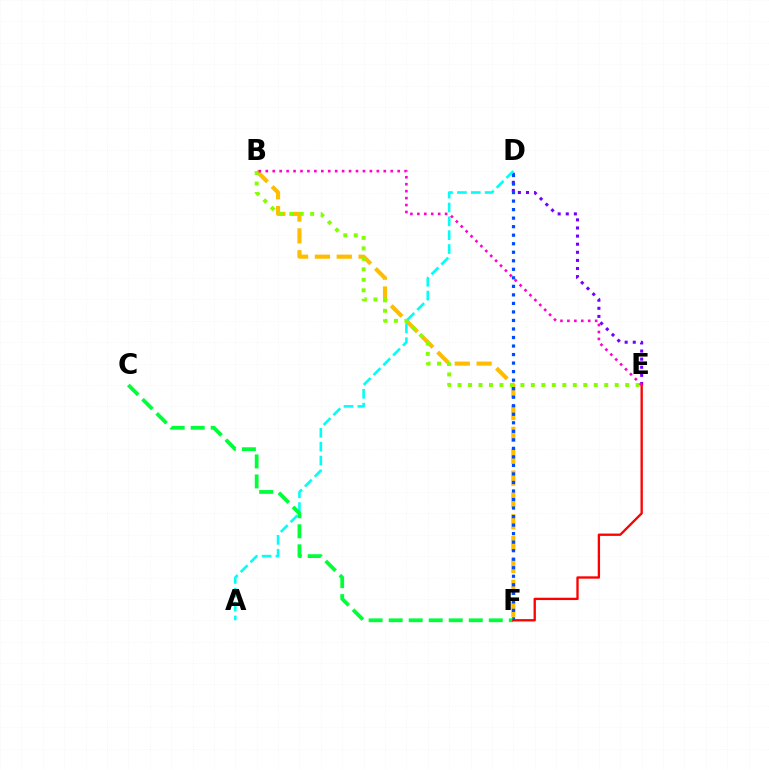{('D', 'E'): [{'color': '#7200ff', 'line_style': 'dotted', 'thickness': 2.2}], ('B', 'F'): [{'color': '#ffbd00', 'line_style': 'dashed', 'thickness': 2.97}], ('D', 'F'): [{'color': '#004bff', 'line_style': 'dotted', 'thickness': 2.32}], ('B', 'E'): [{'color': '#84ff00', 'line_style': 'dotted', 'thickness': 2.85}, {'color': '#ff00cf', 'line_style': 'dotted', 'thickness': 1.89}], ('A', 'D'): [{'color': '#00fff6', 'line_style': 'dashed', 'thickness': 1.88}], ('C', 'F'): [{'color': '#00ff39', 'line_style': 'dashed', 'thickness': 2.72}], ('E', 'F'): [{'color': '#ff0000', 'line_style': 'solid', 'thickness': 1.68}]}